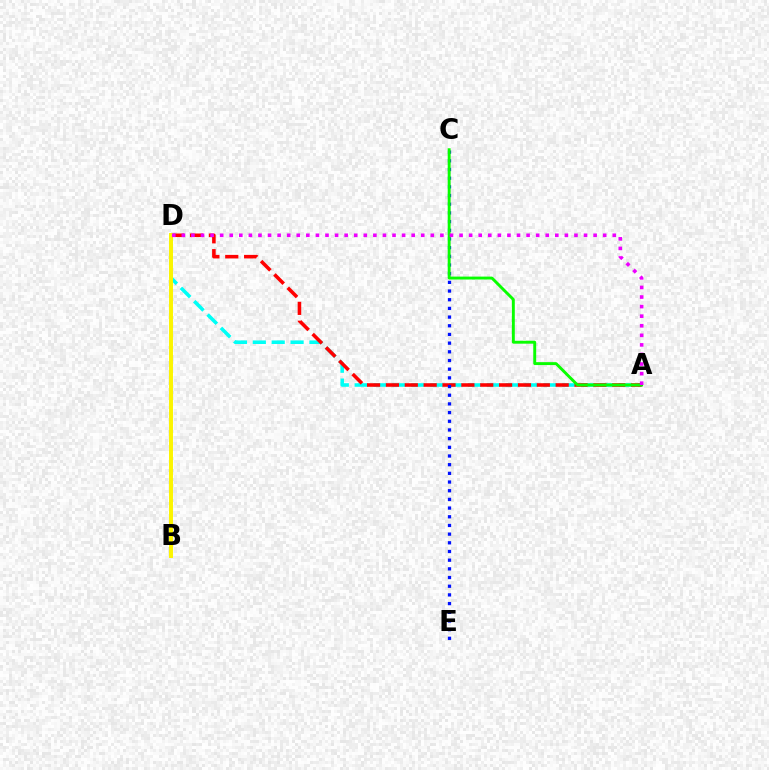{('A', 'D'): [{'color': '#00fff6', 'line_style': 'dashed', 'thickness': 2.56}, {'color': '#ff0000', 'line_style': 'dashed', 'thickness': 2.56}, {'color': '#ee00ff', 'line_style': 'dotted', 'thickness': 2.6}], ('C', 'E'): [{'color': '#0010ff', 'line_style': 'dotted', 'thickness': 2.36}], ('B', 'D'): [{'color': '#fcf500', 'line_style': 'solid', 'thickness': 2.84}], ('A', 'C'): [{'color': '#08ff00', 'line_style': 'solid', 'thickness': 2.09}]}